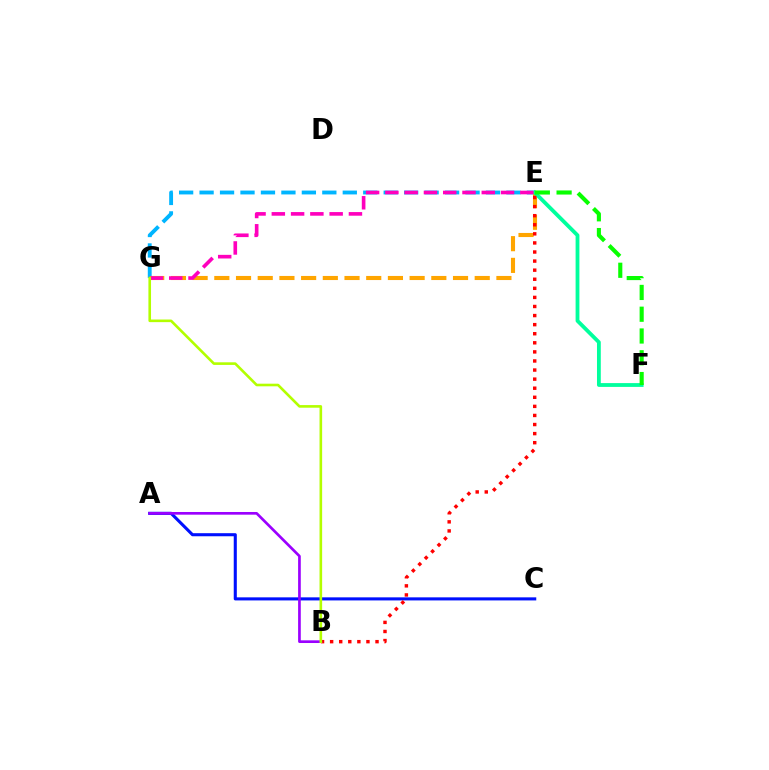{('A', 'C'): [{'color': '#0010ff', 'line_style': 'solid', 'thickness': 2.22}], ('E', 'G'): [{'color': '#00b5ff', 'line_style': 'dashed', 'thickness': 2.78}, {'color': '#ffa500', 'line_style': 'dashed', 'thickness': 2.95}, {'color': '#ff00bd', 'line_style': 'dashed', 'thickness': 2.62}], ('E', 'F'): [{'color': '#00ff9d', 'line_style': 'solid', 'thickness': 2.74}, {'color': '#08ff00', 'line_style': 'dashed', 'thickness': 2.96}], ('B', 'E'): [{'color': '#ff0000', 'line_style': 'dotted', 'thickness': 2.47}], ('A', 'B'): [{'color': '#9b00ff', 'line_style': 'solid', 'thickness': 1.93}], ('B', 'G'): [{'color': '#b3ff00', 'line_style': 'solid', 'thickness': 1.88}]}